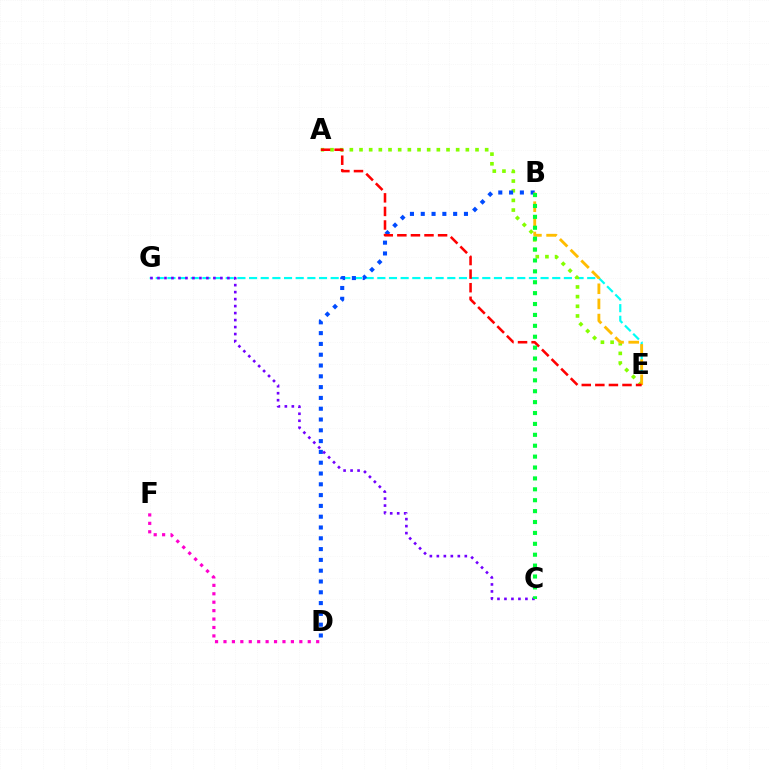{('E', 'G'): [{'color': '#00fff6', 'line_style': 'dashed', 'thickness': 1.58}], ('A', 'E'): [{'color': '#84ff00', 'line_style': 'dotted', 'thickness': 2.63}, {'color': '#ff0000', 'line_style': 'dashed', 'thickness': 1.84}], ('B', 'D'): [{'color': '#004bff', 'line_style': 'dotted', 'thickness': 2.93}], ('B', 'E'): [{'color': '#ffbd00', 'line_style': 'dashed', 'thickness': 2.06}], ('C', 'G'): [{'color': '#7200ff', 'line_style': 'dotted', 'thickness': 1.9}], ('D', 'F'): [{'color': '#ff00cf', 'line_style': 'dotted', 'thickness': 2.29}], ('B', 'C'): [{'color': '#00ff39', 'line_style': 'dotted', 'thickness': 2.96}]}